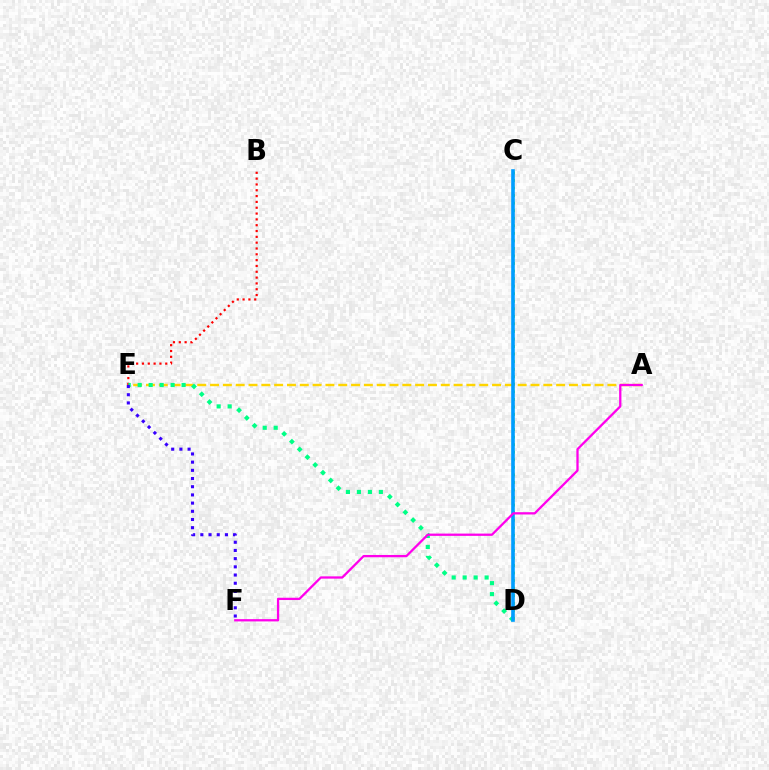{('A', 'E'): [{'color': '#ffd500', 'line_style': 'dashed', 'thickness': 1.74}], ('B', 'E'): [{'color': '#ff0000', 'line_style': 'dotted', 'thickness': 1.58}], ('D', 'E'): [{'color': '#00ff86', 'line_style': 'dotted', 'thickness': 2.98}], ('C', 'D'): [{'color': '#4fff00', 'line_style': 'dotted', 'thickness': 2.05}, {'color': '#009eff', 'line_style': 'solid', 'thickness': 2.61}], ('E', 'F'): [{'color': '#3700ff', 'line_style': 'dotted', 'thickness': 2.23}], ('A', 'F'): [{'color': '#ff00ed', 'line_style': 'solid', 'thickness': 1.64}]}